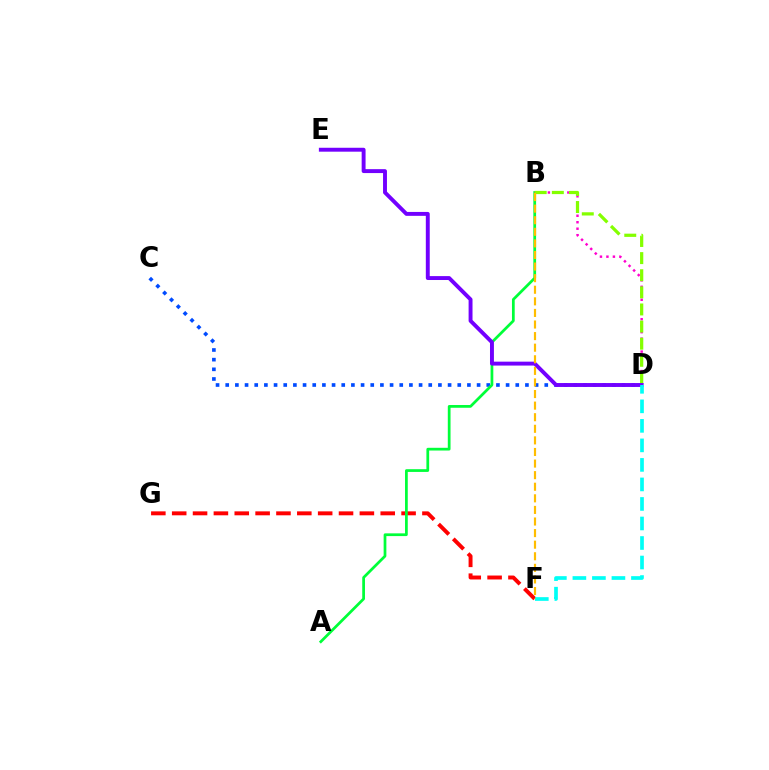{('C', 'D'): [{'color': '#004bff', 'line_style': 'dotted', 'thickness': 2.63}], ('F', 'G'): [{'color': '#ff0000', 'line_style': 'dashed', 'thickness': 2.83}], ('A', 'B'): [{'color': '#00ff39', 'line_style': 'solid', 'thickness': 1.97}], ('B', 'D'): [{'color': '#ff00cf', 'line_style': 'dotted', 'thickness': 1.76}, {'color': '#84ff00', 'line_style': 'dashed', 'thickness': 2.33}], ('D', 'E'): [{'color': '#7200ff', 'line_style': 'solid', 'thickness': 2.82}], ('D', 'F'): [{'color': '#00fff6', 'line_style': 'dashed', 'thickness': 2.65}], ('B', 'F'): [{'color': '#ffbd00', 'line_style': 'dashed', 'thickness': 1.57}]}